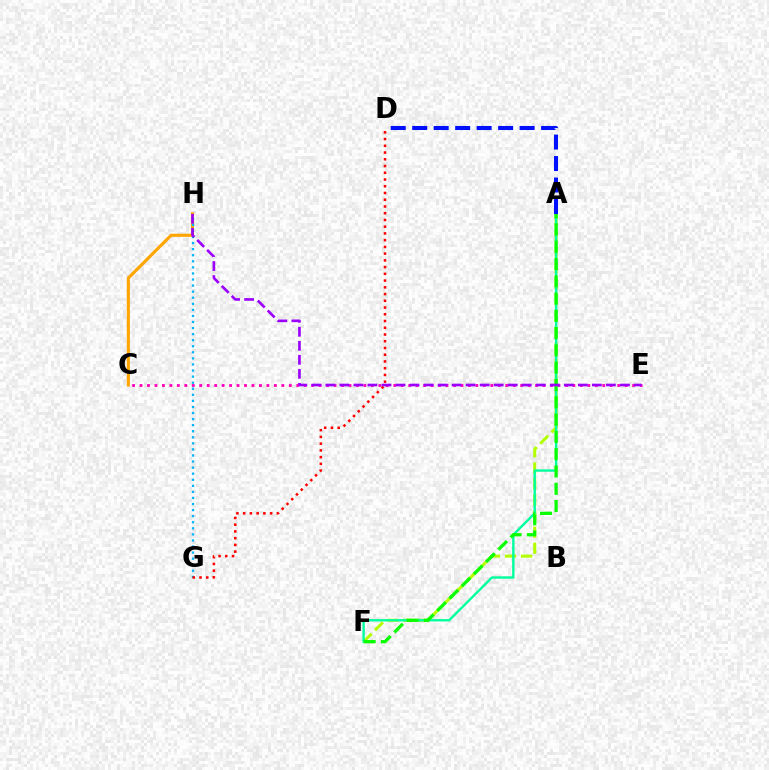{('A', 'F'): [{'color': '#b3ff00', 'line_style': 'dashed', 'thickness': 2.18}, {'color': '#00ff9d', 'line_style': 'solid', 'thickness': 1.72}, {'color': '#08ff00', 'line_style': 'dashed', 'thickness': 2.35}], ('C', 'E'): [{'color': '#ff00bd', 'line_style': 'dotted', 'thickness': 2.03}], ('C', 'H'): [{'color': '#ffa500', 'line_style': 'solid', 'thickness': 2.24}], ('A', 'D'): [{'color': '#0010ff', 'line_style': 'dashed', 'thickness': 2.92}], ('G', 'H'): [{'color': '#00b5ff', 'line_style': 'dotted', 'thickness': 1.65}], ('D', 'G'): [{'color': '#ff0000', 'line_style': 'dotted', 'thickness': 1.83}], ('E', 'H'): [{'color': '#9b00ff', 'line_style': 'dashed', 'thickness': 1.91}]}